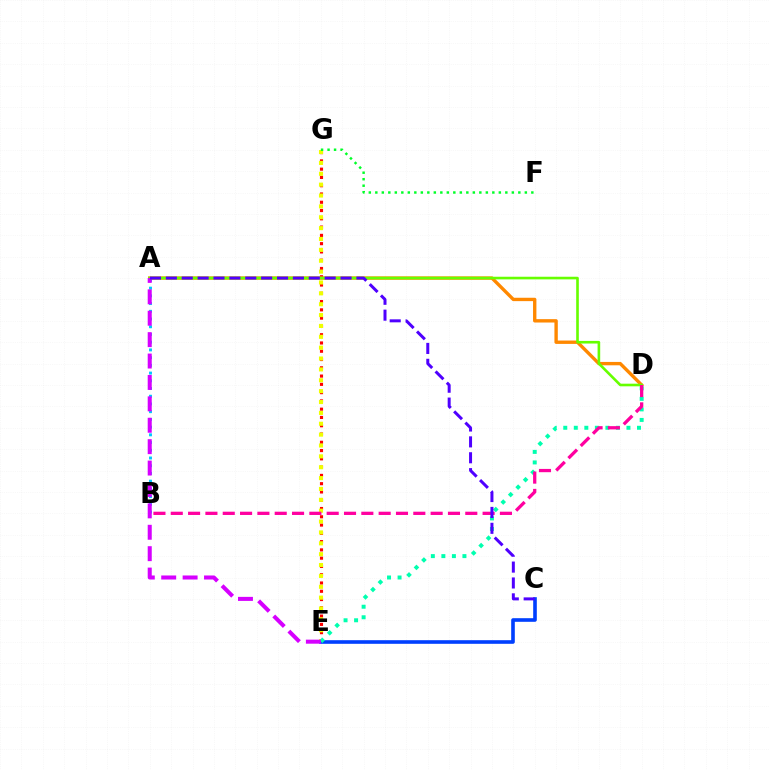{('A', 'B'): [{'color': '#00c7ff', 'line_style': 'dotted', 'thickness': 2.1}], ('E', 'G'): [{'color': '#ff0000', 'line_style': 'dotted', 'thickness': 2.25}, {'color': '#eeff00', 'line_style': 'dotted', 'thickness': 2.95}], ('A', 'D'): [{'color': '#ff8800', 'line_style': 'solid', 'thickness': 2.43}, {'color': '#66ff00', 'line_style': 'solid', 'thickness': 1.89}], ('C', 'E'): [{'color': '#003fff', 'line_style': 'solid', 'thickness': 2.6}], ('D', 'E'): [{'color': '#00ffaf', 'line_style': 'dotted', 'thickness': 2.86}], ('A', 'E'): [{'color': '#d600ff', 'line_style': 'dashed', 'thickness': 2.91}], ('B', 'D'): [{'color': '#ff00a0', 'line_style': 'dashed', 'thickness': 2.35}], ('F', 'G'): [{'color': '#00ff27', 'line_style': 'dotted', 'thickness': 1.77}], ('A', 'C'): [{'color': '#4f00ff', 'line_style': 'dashed', 'thickness': 2.16}]}